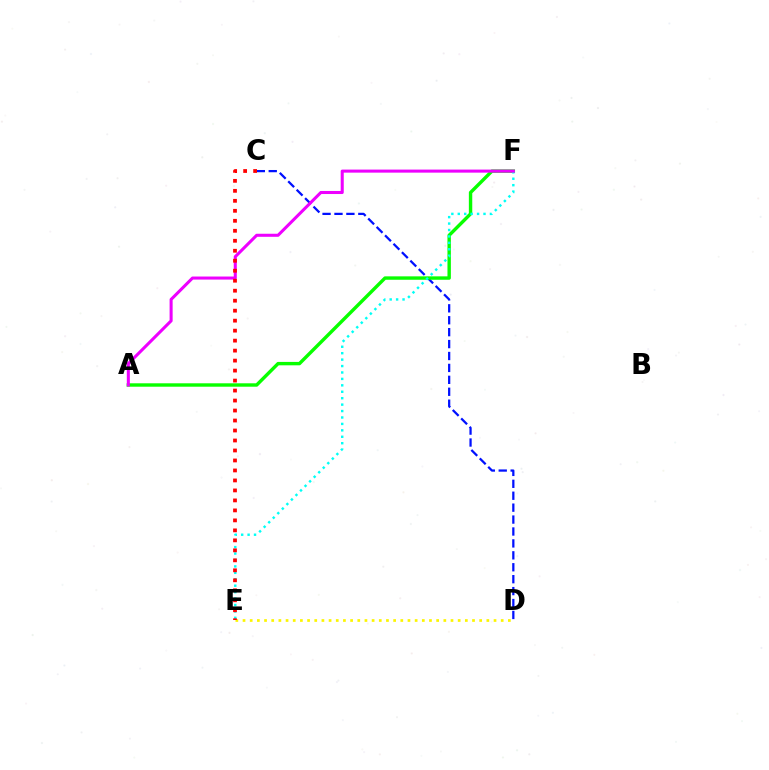{('C', 'D'): [{'color': '#0010ff', 'line_style': 'dashed', 'thickness': 1.62}], ('A', 'F'): [{'color': '#08ff00', 'line_style': 'solid', 'thickness': 2.45}, {'color': '#ee00ff', 'line_style': 'solid', 'thickness': 2.2}], ('D', 'E'): [{'color': '#fcf500', 'line_style': 'dotted', 'thickness': 1.95}], ('E', 'F'): [{'color': '#00fff6', 'line_style': 'dotted', 'thickness': 1.75}], ('C', 'E'): [{'color': '#ff0000', 'line_style': 'dotted', 'thickness': 2.71}]}